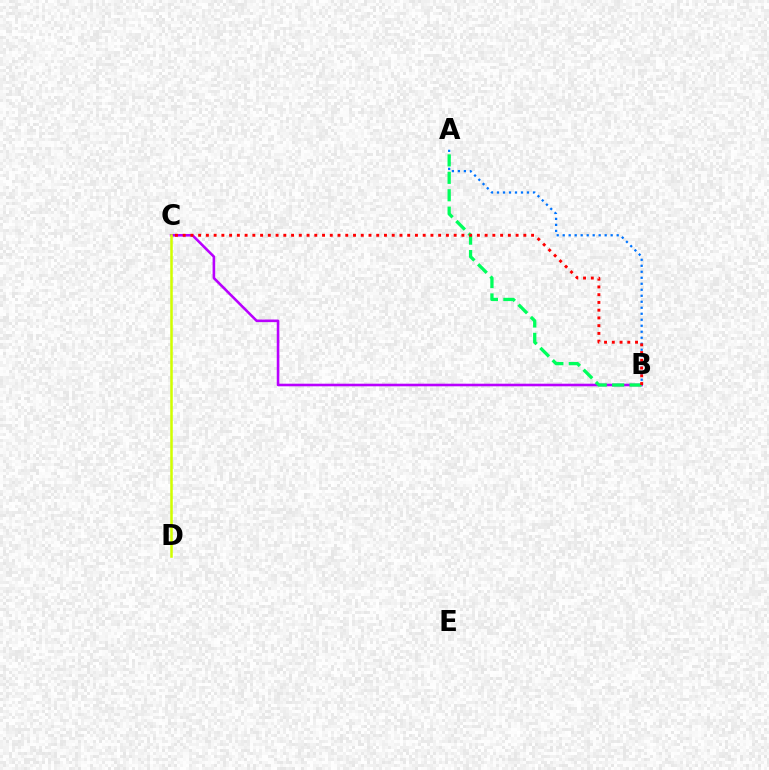{('A', 'B'): [{'color': '#0074ff', 'line_style': 'dotted', 'thickness': 1.63}, {'color': '#00ff5c', 'line_style': 'dashed', 'thickness': 2.37}], ('B', 'C'): [{'color': '#b900ff', 'line_style': 'solid', 'thickness': 1.87}, {'color': '#ff0000', 'line_style': 'dotted', 'thickness': 2.1}], ('C', 'D'): [{'color': '#d1ff00', 'line_style': 'solid', 'thickness': 1.82}]}